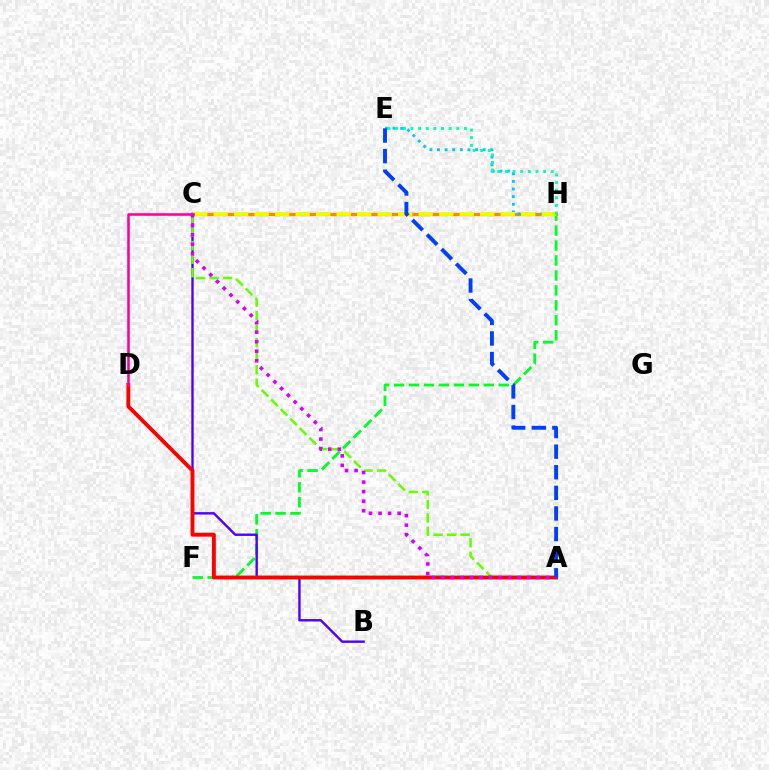{('F', 'H'): [{'color': '#00ff27', 'line_style': 'dashed', 'thickness': 2.03}], ('B', 'C'): [{'color': '#4f00ff', 'line_style': 'solid', 'thickness': 1.72}], ('C', 'H'): [{'color': '#ff8800', 'line_style': 'solid', 'thickness': 2.38}, {'color': '#eeff00', 'line_style': 'dashed', 'thickness': 2.79}], ('E', 'H'): [{'color': '#00c7ff', 'line_style': 'dotted', 'thickness': 2.07}, {'color': '#00ffaf', 'line_style': 'dotted', 'thickness': 2.07}], ('A', 'C'): [{'color': '#66ff00', 'line_style': 'dashed', 'thickness': 1.84}, {'color': '#d600ff', 'line_style': 'dotted', 'thickness': 2.59}], ('A', 'D'): [{'color': '#ff0000', 'line_style': 'solid', 'thickness': 2.79}], ('C', 'D'): [{'color': '#ff00a0', 'line_style': 'solid', 'thickness': 1.86}], ('A', 'E'): [{'color': '#003fff', 'line_style': 'dashed', 'thickness': 2.8}]}